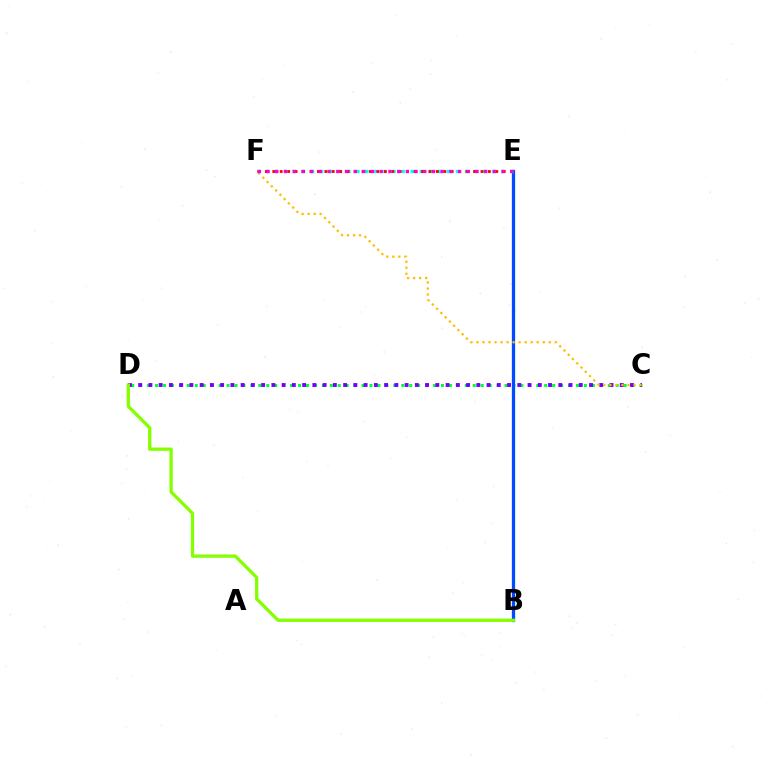{('C', 'D'): [{'color': '#00ff39', 'line_style': 'dotted', 'thickness': 2.16}, {'color': '#7200ff', 'line_style': 'dotted', 'thickness': 2.78}], ('B', 'E'): [{'color': '#004bff', 'line_style': 'solid', 'thickness': 2.36}], ('C', 'F'): [{'color': '#ffbd00', 'line_style': 'dotted', 'thickness': 1.64}], ('E', 'F'): [{'color': '#00fff6', 'line_style': 'dotted', 'thickness': 2.46}, {'color': '#ff0000', 'line_style': 'dotted', 'thickness': 2.02}, {'color': '#ff00cf', 'line_style': 'dotted', 'thickness': 2.37}], ('B', 'D'): [{'color': '#84ff00', 'line_style': 'solid', 'thickness': 2.36}]}